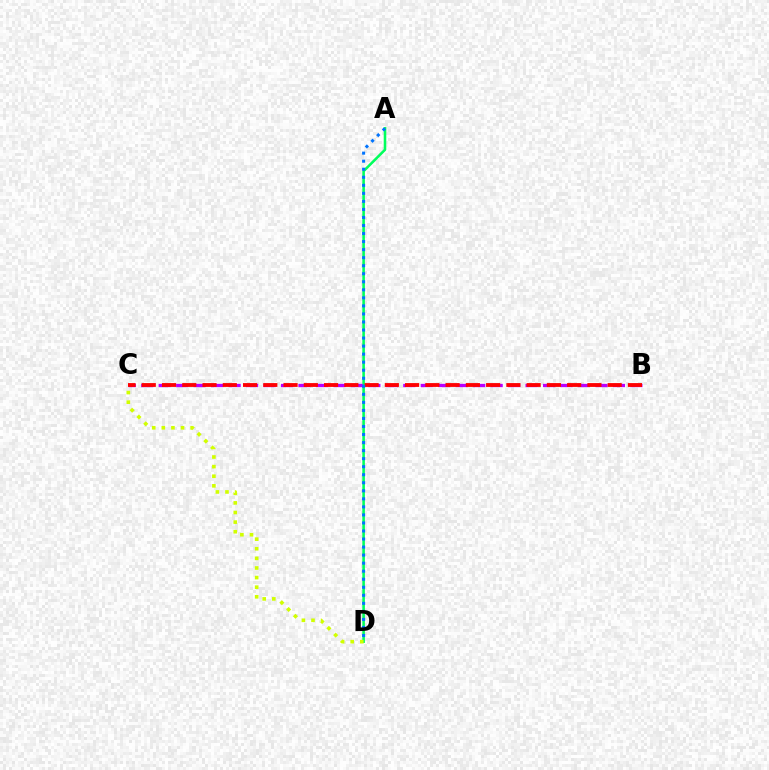{('A', 'D'): [{'color': '#00ff5c', 'line_style': 'solid', 'thickness': 1.85}, {'color': '#0074ff', 'line_style': 'dotted', 'thickness': 2.18}], ('B', 'C'): [{'color': '#b900ff', 'line_style': 'dashed', 'thickness': 2.37}, {'color': '#ff0000', 'line_style': 'dashed', 'thickness': 2.75}], ('C', 'D'): [{'color': '#d1ff00', 'line_style': 'dotted', 'thickness': 2.61}]}